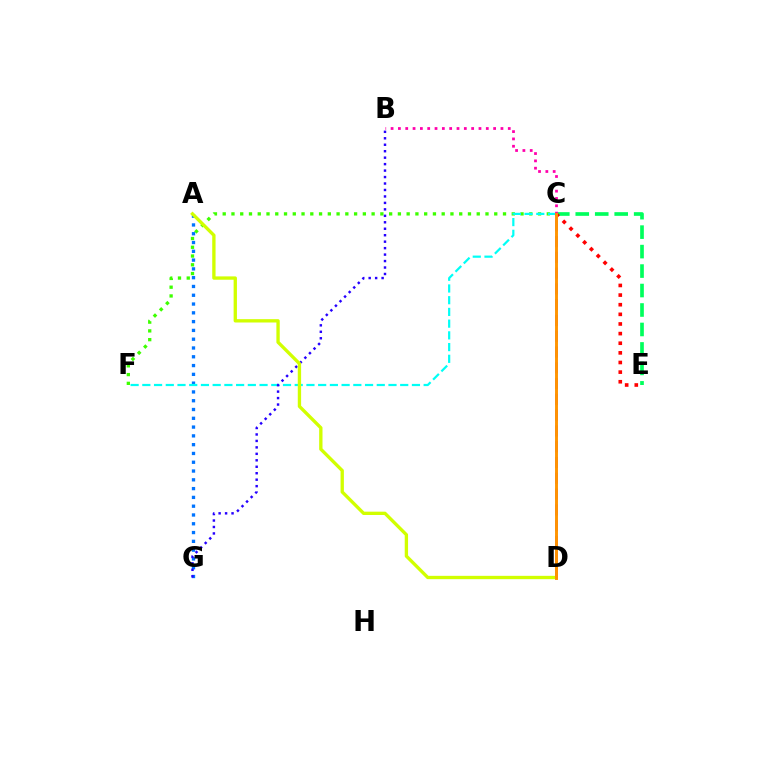{('C', 'F'): [{'color': '#3dff00', 'line_style': 'dotted', 'thickness': 2.38}, {'color': '#00fff6', 'line_style': 'dashed', 'thickness': 1.59}], ('C', 'E'): [{'color': '#00ff5c', 'line_style': 'dashed', 'thickness': 2.64}, {'color': '#ff0000', 'line_style': 'dotted', 'thickness': 2.62}], ('A', 'G'): [{'color': '#0074ff', 'line_style': 'dotted', 'thickness': 2.39}], ('B', 'G'): [{'color': '#2500ff', 'line_style': 'dotted', 'thickness': 1.76}], ('A', 'D'): [{'color': '#d1ff00', 'line_style': 'solid', 'thickness': 2.4}], ('C', 'D'): [{'color': '#b900ff', 'line_style': 'dashed', 'thickness': 2.14}, {'color': '#ff9400', 'line_style': 'solid', 'thickness': 2.1}], ('B', 'C'): [{'color': '#ff00ac', 'line_style': 'dotted', 'thickness': 1.99}]}